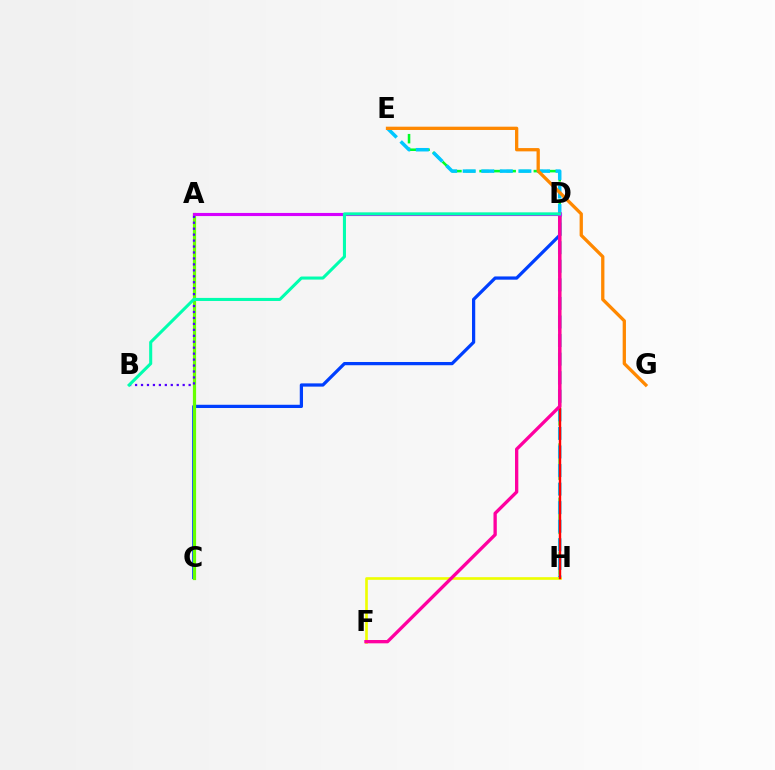{('E', 'H'): [{'color': '#00ff27', 'line_style': 'dashed', 'thickness': 1.84}, {'color': '#00c7ff', 'line_style': 'dashed', 'thickness': 2.52}], ('C', 'D'): [{'color': '#003fff', 'line_style': 'solid', 'thickness': 2.33}], ('F', 'H'): [{'color': '#eeff00', 'line_style': 'solid', 'thickness': 1.91}], ('A', 'C'): [{'color': '#66ff00', 'line_style': 'solid', 'thickness': 2.31}], ('A', 'B'): [{'color': '#4f00ff', 'line_style': 'dotted', 'thickness': 1.62}], ('E', 'G'): [{'color': '#ff8800', 'line_style': 'solid', 'thickness': 2.37}], ('D', 'H'): [{'color': '#ff0000', 'line_style': 'solid', 'thickness': 1.74}], ('D', 'F'): [{'color': '#ff00a0', 'line_style': 'solid', 'thickness': 2.39}], ('A', 'D'): [{'color': '#d600ff', 'line_style': 'solid', 'thickness': 2.24}], ('B', 'D'): [{'color': '#00ffaf', 'line_style': 'solid', 'thickness': 2.2}]}